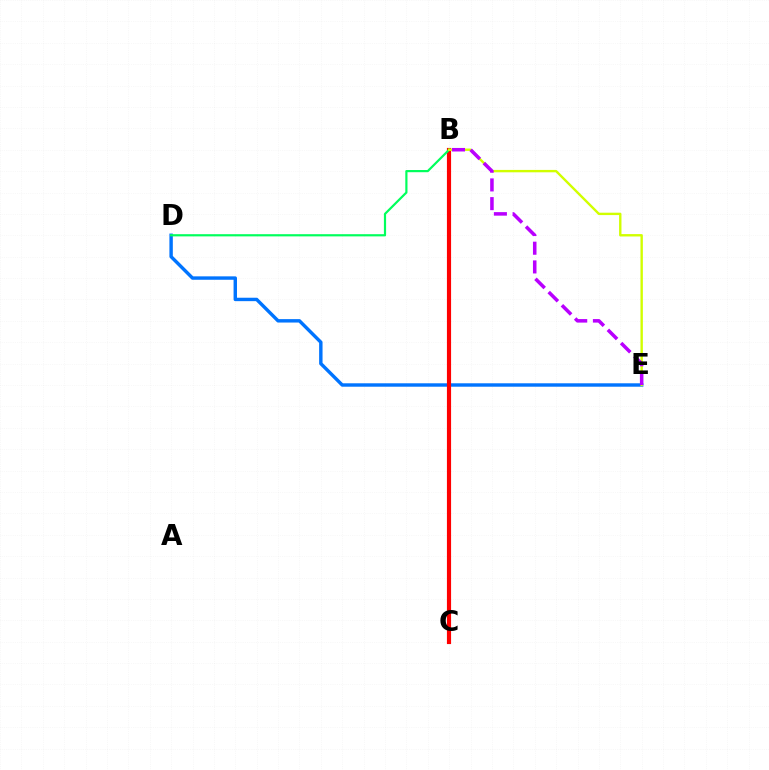{('D', 'E'): [{'color': '#0074ff', 'line_style': 'solid', 'thickness': 2.46}], ('B', 'C'): [{'color': '#ff0000', 'line_style': 'solid', 'thickness': 2.99}], ('B', 'D'): [{'color': '#00ff5c', 'line_style': 'solid', 'thickness': 1.58}], ('B', 'E'): [{'color': '#d1ff00', 'line_style': 'solid', 'thickness': 1.72}, {'color': '#b900ff', 'line_style': 'dashed', 'thickness': 2.54}]}